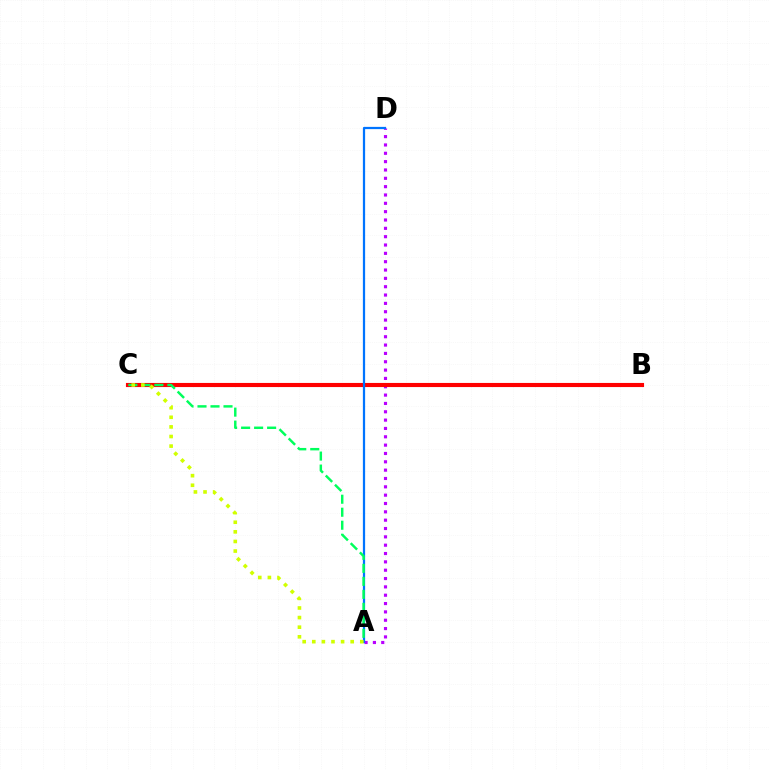{('A', 'D'): [{'color': '#b900ff', 'line_style': 'dotted', 'thickness': 2.27}, {'color': '#0074ff', 'line_style': 'solid', 'thickness': 1.61}], ('B', 'C'): [{'color': '#ff0000', 'line_style': 'solid', 'thickness': 2.96}], ('A', 'C'): [{'color': '#00ff5c', 'line_style': 'dashed', 'thickness': 1.77}, {'color': '#d1ff00', 'line_style': 'dotted', 'thickness': 2.61}]}